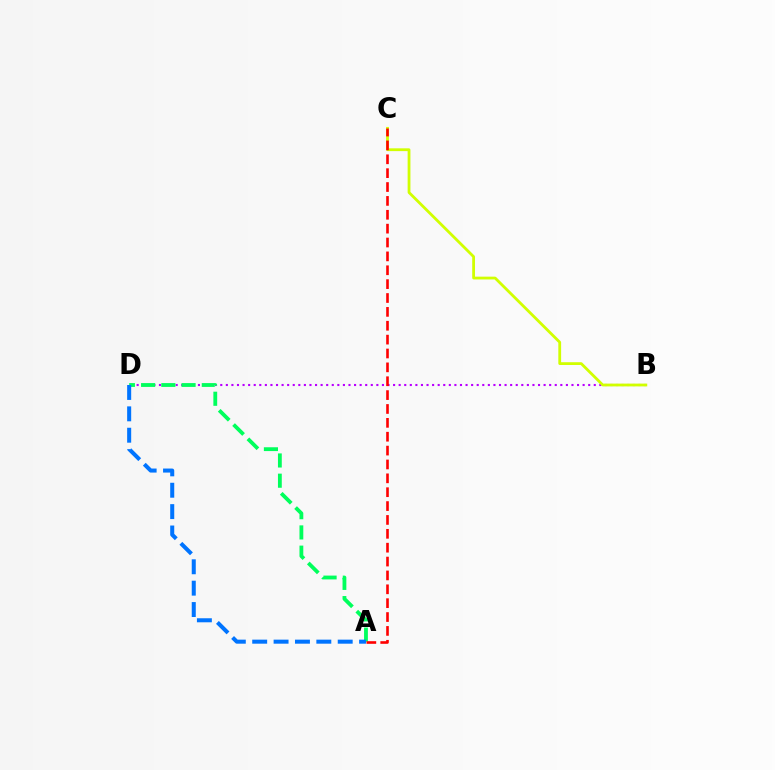{('B', 'D'): [{'color': '#b900ff', 'line_style': 'dotted', 'thickness': 1.51}], ('B', 'C'): [{'color': '#d1ff00', 'line_style': 'solid', 'thickness': 2.01}], ('A', 'D'): [{'color': '#00ff5c', 'line_style': 'dashed', 'thickness': 2.75}, {'color': '#0074ff', 'line_style': 'dashed', 'thickness': 2.9}], ('A', 'C'): [{'color': '#ff0000', 'line_style': 'dashed', 'thickness': 1.88}]}